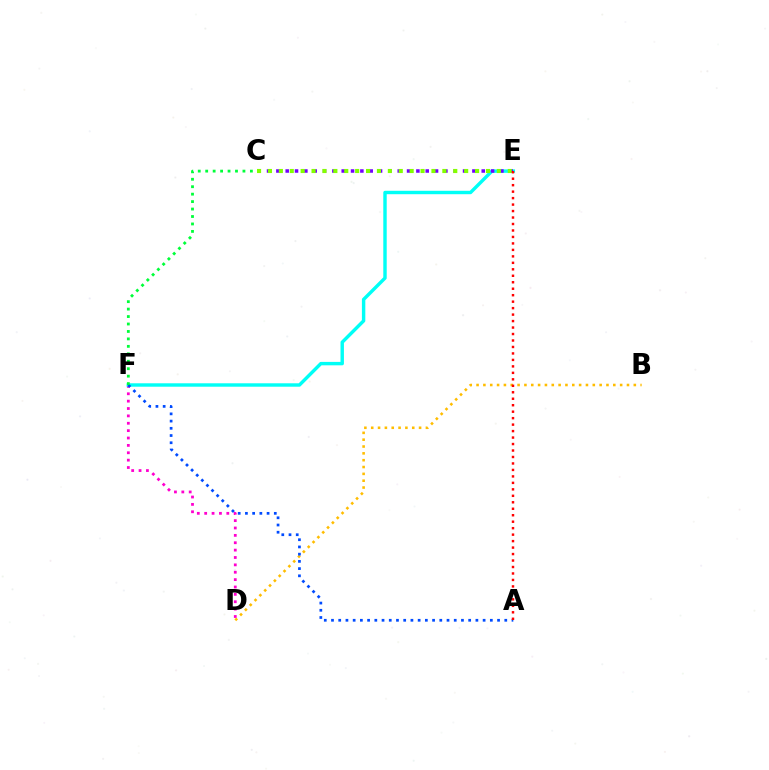{('B', 'D'): [{'color': '#ffbd00', 'line_style': 'dotted', 'thickness': 1.86}], ('D', 'F'): [{'color': '#ff00cf', 'line_style': 'dotted', 'thickness': 2.0}], ('E', 'F'): [{'color': '#00fff6', 'line_style': 'solid', 'thickness': 2.46}], ('A', 'F'): [{'color': '#004bff', 'line_style': 'dotted', 'thickness': 1.96}], ('C', 'F'): [{'color': '#00ff39', 'line_style': 'dotted', 'thickness': 2.02}], ('C', 'E'): [{'color': '#7200ff', 'line_style': 'dotted', 'thickness': 2.54}, {'color': '#84ff00', 'line_style': 'dotted', 'thickness': 2.96}], ('A', 'E'): [{'color': '#ff0000', 'line_style': 'dotted', 'thickness': 1.76}]}